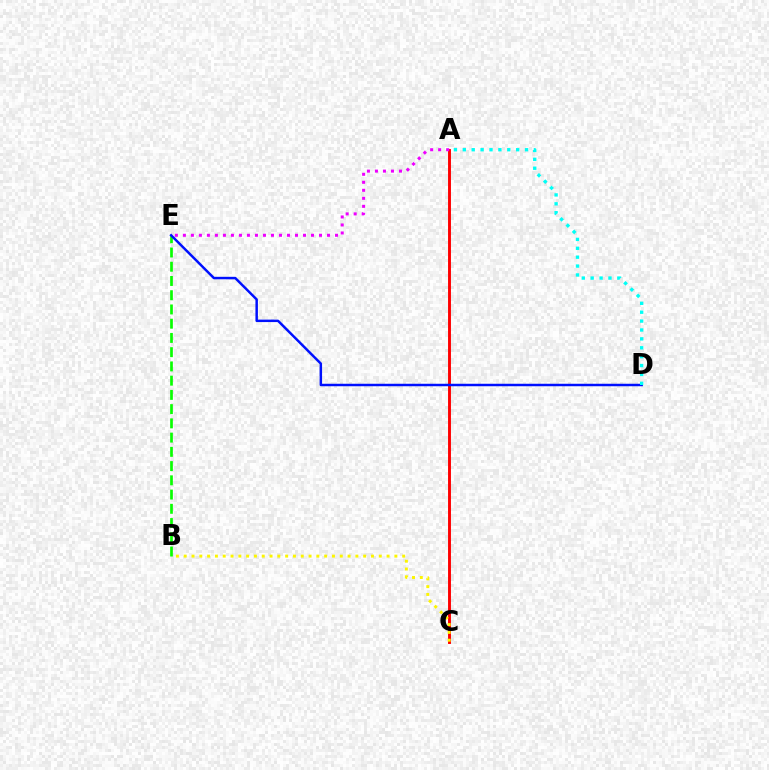{('A', 'C'): [{'color': '#ff0000', 'line_style': 'solid', 'thickness': 2.09}], ('B', 'C'): [{'color': '#fcf500', 'line_style': 'dotted', 'thickness': 2.12}], ('A', 'E'): [{'color': '#ee00ff', 'line_style': 'dotted', 'thickness': 2.18}], ('B', 'E'): [{'color': '#08ff00', 'line_style': 'dashed', 'thickness': 1.93}], ('D', 'E'): [{'color': '#0010ff', 'line_style': 'solid', 'thickness': 1.78}], ('A', 'D'): [{'color': '#00fff6', 'line_style': 'dotted', 'thickness': 2.42}]}